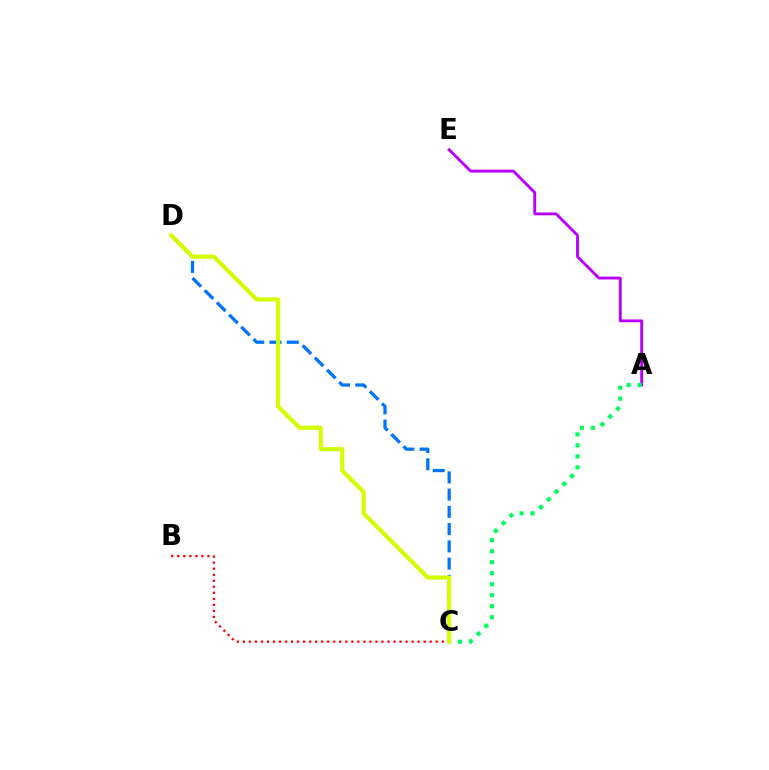{('B', 'C'): [{'color': '#ff0000', 'line_style': 'dotted', 'thickness': 1.64}], ('A', 'E'): [{'color': '#b900ff', 'line_style': 'solid', 'thickness': 2.07}], ('C', 'D'): [{'color': '#0074ff', 'line_style': 'dashed', 'thickness': 2.34}, {'color': '#d1ff00', 'line_style': 'solid', 'thickness': 2.99}], ('A', 'C'): [{'color': '#00ff5c', 'line_style': 'dotted', 'thickness': 2.99}]}